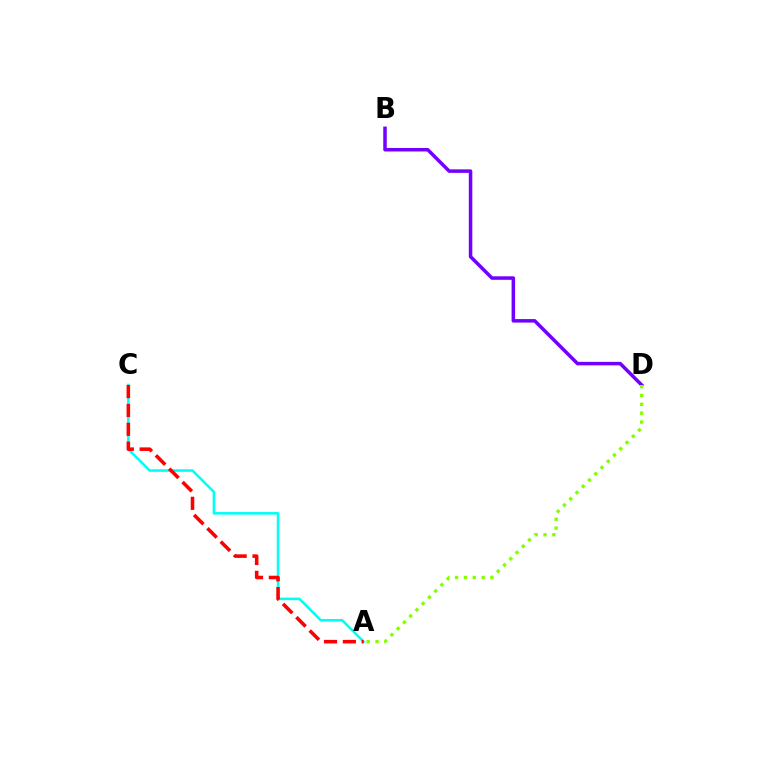{('A', 'C'): [{'color': '#00fff6', 'line_style': 'solid', 'thickness': 1.85}, {'color': '#ff0000', 'line_style': 'dashed', 'thickness': 2.56}], ('B', 'D'): [{'color': '#7200ff', 'line_style': 'solid', 'thickness': 2.53}], ('A', 'D'): [{'color': '#84ff00', 'line_style': 'dotted', 'thickness': 2.4}]}